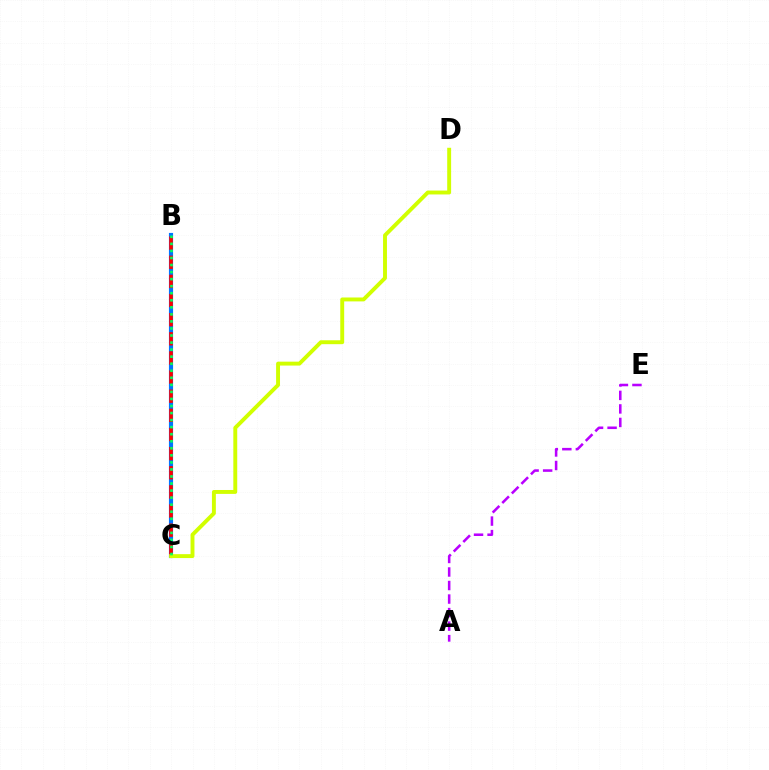{('B', 'C'): [{'color': '#0074ff', 'line_style': 'solid', 'thickness': 2.98}, {'color': '#ff0000', 'line_style': 'dashed', 'thickness': 2.6}, {'color': '#00ff5c', 'line_style': 'dotted', 'thickness': 1.92}], ('C', 'D'): [{'color': '#d1ff00', 'line_style': 'solid', 'thickness': 2.81}], ('A', 'E'): [{'color': '#b900ff', 'line_style': 'dashed', 'thickness': 1.84}]}